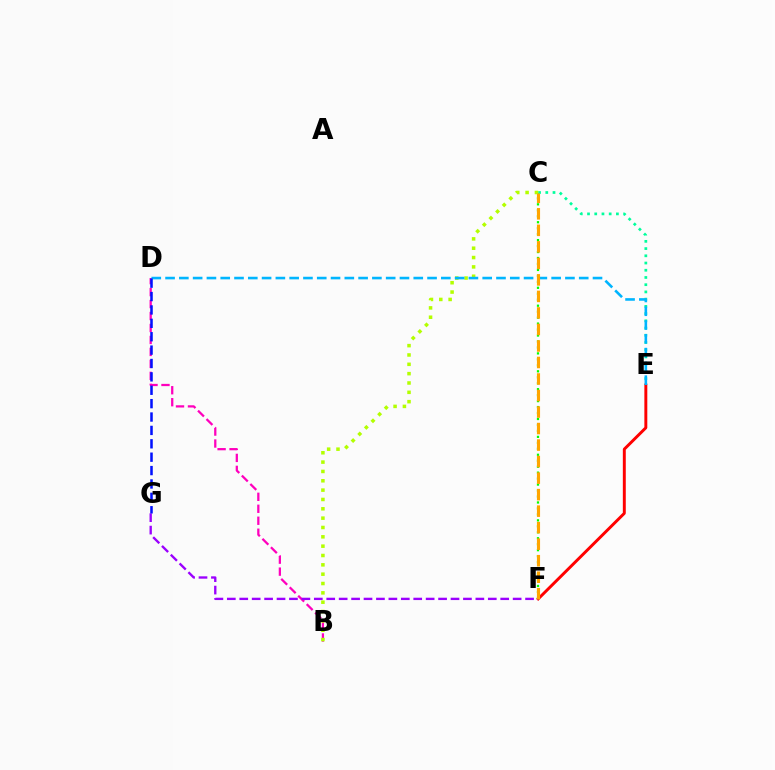{('C', 'E'): [{'color': '#00ff9d', 'line_style': 'dotted', 'thickness': 1.96}], ('C', 'F'): [{'color': '#08ff00', 'line_style': 'dotted', 'thickness': 1.62}, {'color': '#ffa500', 'line_style': 'dashed', 'thickness': 2.24}], ('B', 'D'): [{'color': '#ff00bd', 'line_style': 'dashed', 'thickness': 1.63}], ('E', 'F'): [{'color': '#ff0000', 'line_style': 'solid', 'thickness': 2.11}], ('F', 'G'): [{'color': '#9b00ff', 'line_style': 'dashed', 'thickness': 1.69}], ('B', 'C'): [{'color': '#b3ff00', 'line_style': 'dotted', 'thickness': 2.54}], ('D', 'E'): [{'color': '#00b5ff', 'line_style': 'dashed', 'thickness': 1.87}], ('D', 'G'): [{'color': '#0010ff', 'line_style': 'dashed', 'thickness': 1.82}]}